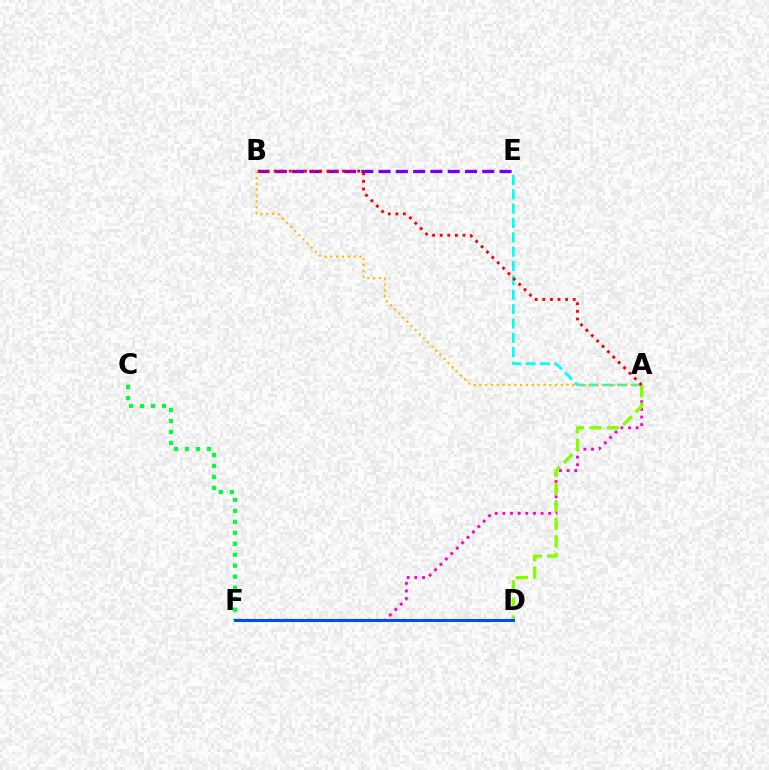{('A', 'F'): [{'color': '#ff00cf', 'line_style': 'dotted', 'thickness': 2.08}], ('A', 'E'): [{'color': '#00fff6', 'line_style': 'dashed', 'thickness': 1.95}], ('B', 'E'): [{'color': '#7200ff', 'line_style': 'dashed', 'thickness': 2.35}], ('C', 'F'): [{'color': '#00ff39', 'line_style': 'dotted', 'thickness': 2.99}], ('A', 'D'): [{'color': '#84ff00', 'line_style': 'dashed', 'thickness': 2.39}], ('D', 'F'): [{'color': '#004bff', 'line_style': 'solid', 'thickness': 2.18}], ('A', 'B'): [{'color': '#ff0000', 'line_style': 'dotted', 'thickness': 2.06}, {'color': '#ffbd00', 'line_style': 'dotted', 'thickness': 1.58}]}